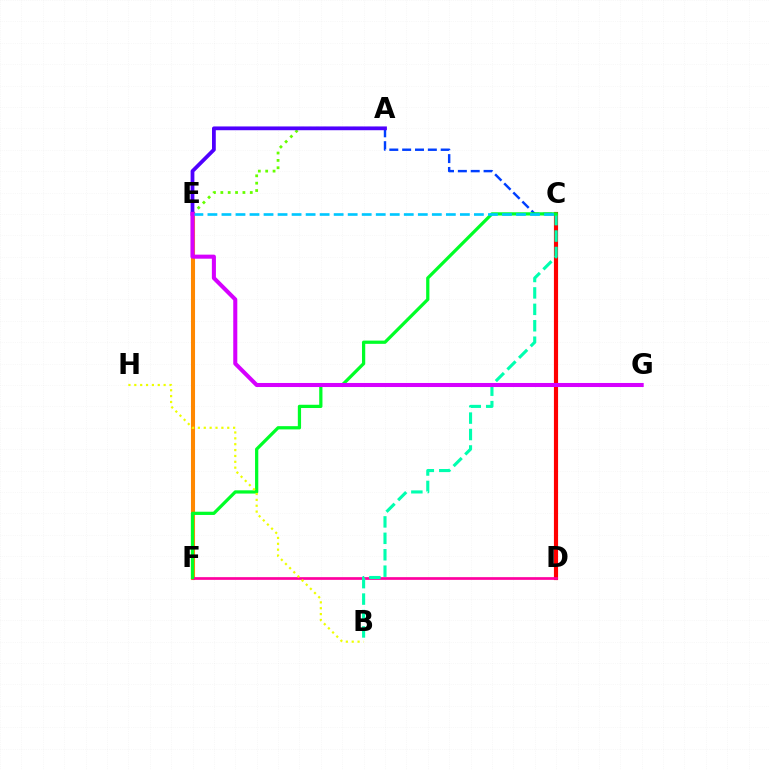{('A', 'C'): [{'color': '#003fff', 'line_style': 'dashed', 'thickness': 1.75}], ('A', 'E'): [{'color': '#66ff00', 'line_style': 'dotted', 'thickness': 2.0}, {'color': '#4f00ff', 'line_style': 'solid', 'thickness': 2.72}], ('E', 'F'): [{'color': '#ff8800', 'line_style': 'solid', 'thickness': 2.94}], ('C', 'D'): [{'color': '#ff0000', 'line_style': 'solid', 'thickness': 2.99}], ('D', 'F'): [{'color': '#ff00a0', 'line_style': 'solid', 'thickness': 1.95}], ('B', 'C'): [{'color': '#00ffaf', 'line_style': 'dashed', 'thickness': 2.23}], ('C', 'F'): [{'color': '#00ff27', 'line_style': 'solid', 'thickness': 2.34}], ('C', 'E'): [{'color': '#00c7ff', 'line_style': 'dashed', 'thickness': 1.91}], ('B', 'H'): [{'color': '#eeff00', 'line_style': 'dotted', 'thickness': 1.59}], ('E', 'G'): [{'color': '#d600ff', 'line_style': 'solid', 'thickness': 2.92}]}